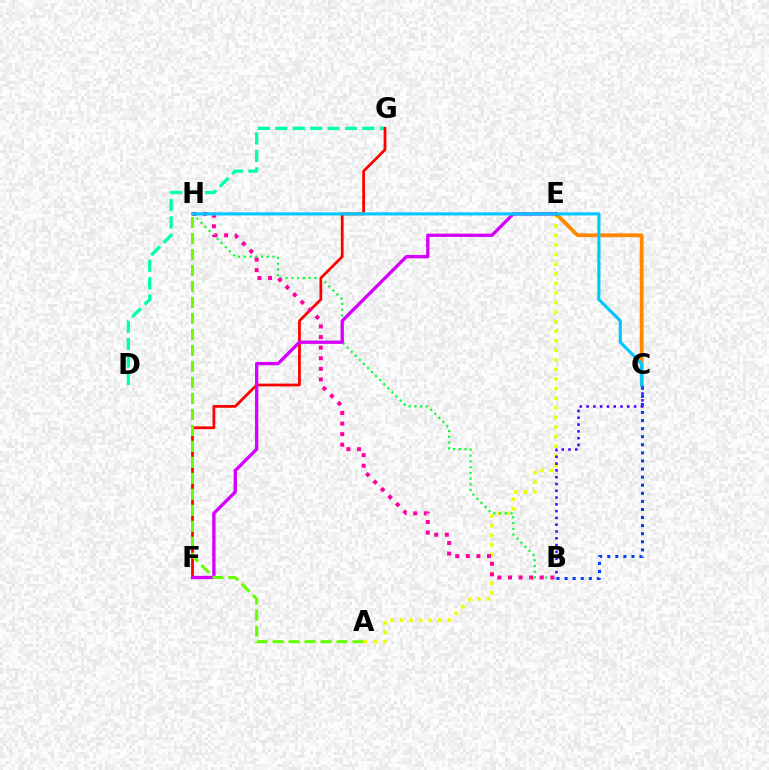{('A', 'E'): [{'color': '#eeff00', 'line_style': 'dotted', 'thickness': 2.6}], ('C', 'E'): [{'color': '#ff8800', 'line_style': 'solid', 'thickness': 2.74}], ('B', 'H'): [{'color': '#00ff27', 'line_style': 'dotted', 'thickness': 1.56}, {'color': '#ff00a0', 'line_style': 'dotted', 'thickness': 2.88}], ('D', 'G'): [{'color': '#00ffaf', 'line_style': 'dashed', 'thickness': 2.37}], ('B', 'C'): [{'color': '#4f00ff', 'line_style': 'dotted', 'thickness': 1.84}, {'color': '#003fff', 'line_style': 'dotted', 'thickness': 2.2}], ('F', 'G'): [{'color': '#ff0000', 'line_style': 'solid', 'thickness': 1.99}], ('E', 'F'): [{'color': '#d600ff', 'line_style': 'solid', 'thickness': 2.38}], ('C', 'H'): [{'color': '#00c7ff', 'line_style': 'solid', 'thickness': 2.24}], ('A', 'H'): [{'color': '#66ff00', 'line_style': 'dashed', 'thickness': 2.17}]}